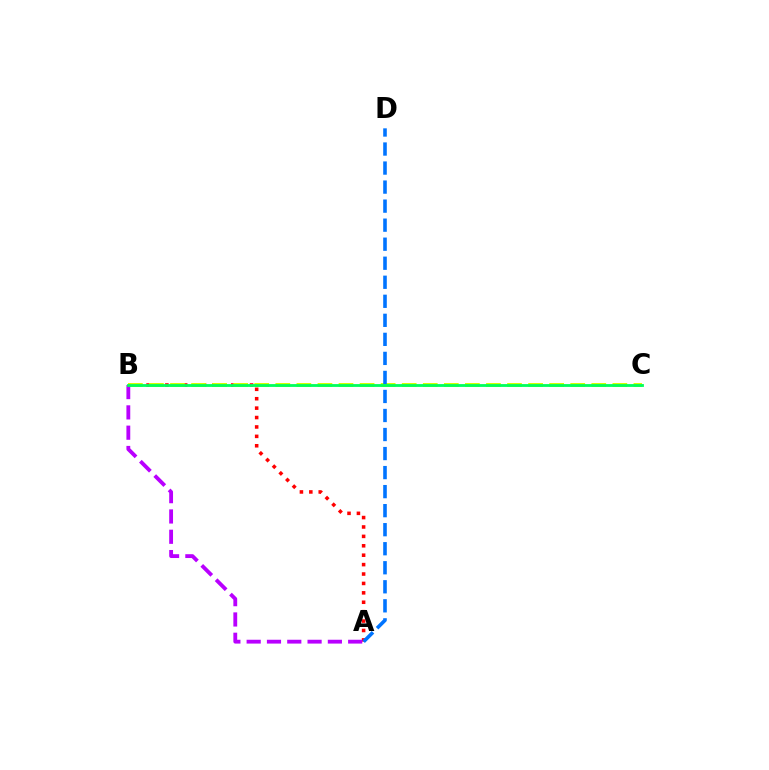{('A', 'B'): [{'color': '#ff0000', 'line_style': 'dotted', 'thickness': 2.56}, {'color': '#b900ff', 'line_style': 'dashed', 'thickness': 2.76}], ('B', 'C'): [{'color': '#d1ff00', 'line_style': 'dashed', 'thickness': 2.86}, {'color': '#00ff5c', 'line_style': 'solid', 'thickness': 2.03}], ('A', 'D'): [{'color': '#0074ff', 'line_style': 'dashed', 'thickness': 2.59}]}